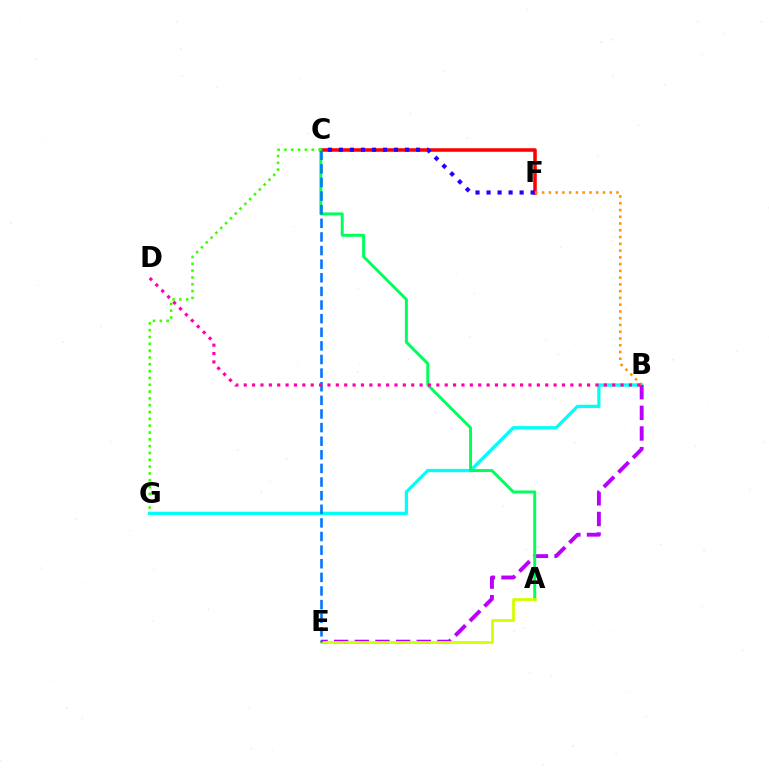{('B', 'G'): [{'color': '#00fff6', 'line_style': 'solid', 'thickness': 2.36}], ('B', 'E'): [{'color': '#b900ff', 'line_style': 'dashed', 'thickness': 2.8}], ('C', 'F'): [{'color': '#ff0000', 'line_style': 'solid', 'thickness': 2.55}, {'color': '#2500ff', 'line_style': 'dotted', 'thickness': 3.0}], ('B', 'F'): [{'color': '#ff9400', 'line_style': 'dotted', 'thickness': 1.84}], ('A', 'C'): [{'color': '#00ff5c', 'line_style': 'solid', 'thickness': 2.14}], ('A', 'E'): [{'color': '#d1ff00', 'line_style': 'solid', 'thickness': 1.99}], ('C', 'E'): [{'color': '#0074ff', 'line_style': 'dashed', 'thickness': 1.85}], ('B', 'D'): [{'color': '#ff00ac', 'line_style': 'dotted', 'thickness': 2.28}], ('C', 'G'): [{'color': '#3dff00', 'line_style': 'dotted', 'thickness': 1.85}]}